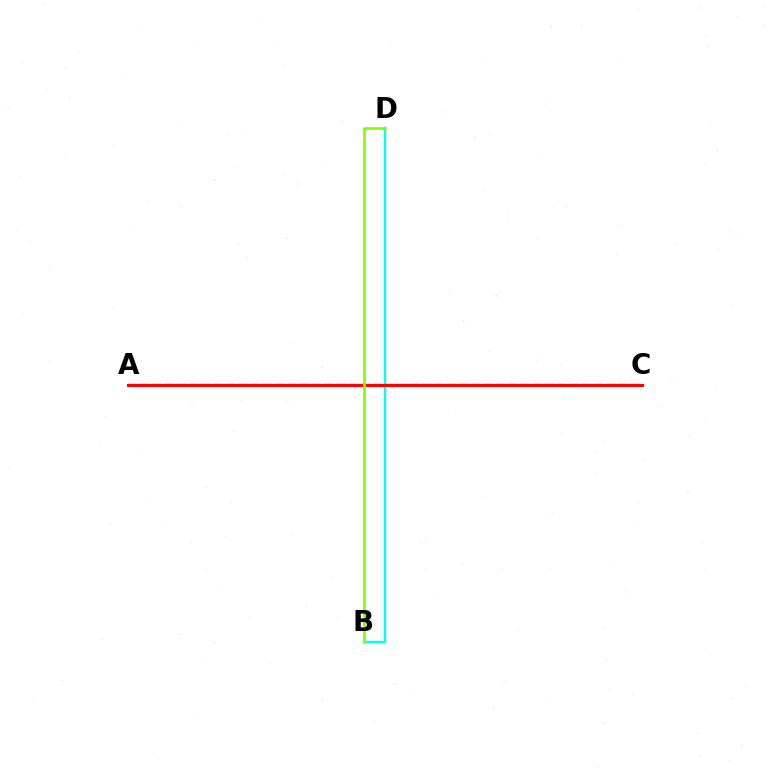{('A', 'C'): [{'color': '#7200ff', 'line_style': 'dashed', 'thickness': 1.67}, {'color': '#ff0000', 'line_style': 'solid', 'thickness': 2.21}], ('B', 'D'): [{'color': '#00fff6', 'line_style': 'solid', 'thickness': 1.71}, {'color': '#84ff00', 'line_style': 'solid', 'thickness': 1.95}]}